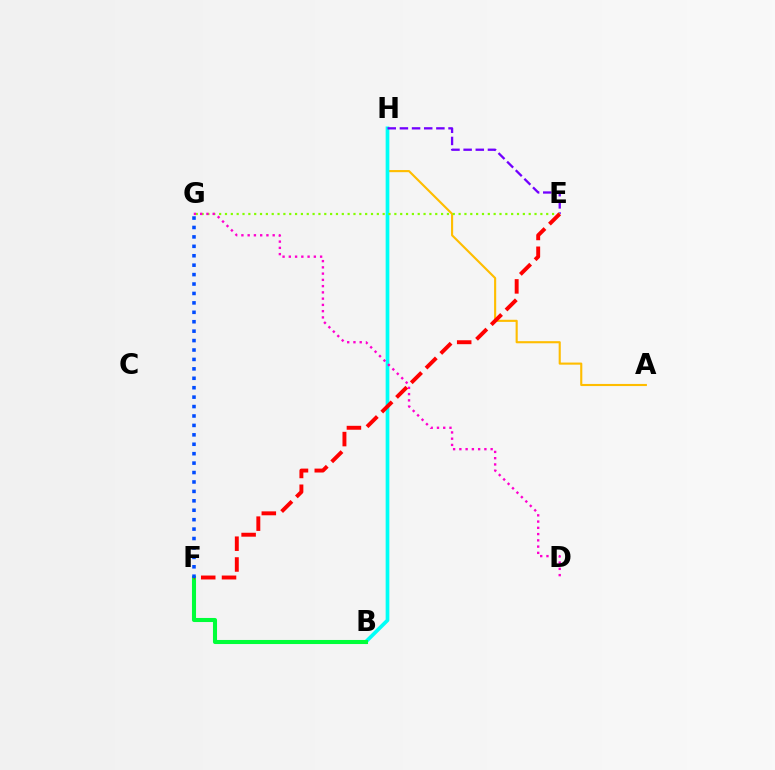{('A', 'H'): [{'color': '#ffbd00', 'line_style': 'solid', 'thickness': 1.53}], ('B', 'H'): [{'color': '#00fff6', 'line_style': 'solid', 'thickness': 2.65}], ('E', 'H'): [{'color': '#7200ff', 'line_style': 'dashed', 'thickness': 1.65}], ('E', 'G'): [{'color': '#84ff00', 'line_style': 'dotted', 'thickness': 1.59}], ('D', 'G'): [{'color': '#ff00cf', 'line_style': 'dotted', 'thickness': 1.7}], ('B', 'F'): [{'color': '#00ff39', 'line_style': 'solid', 'thickness': 2.93}], ('E', 'F'): [{'color': '#ff0000', 'line_style': 'dashed', 'thickness': 2.82}], ('F', 'G'): [{'color': '#004bff', 'line_style': 'dotted', 'thickness': 2.56}]}